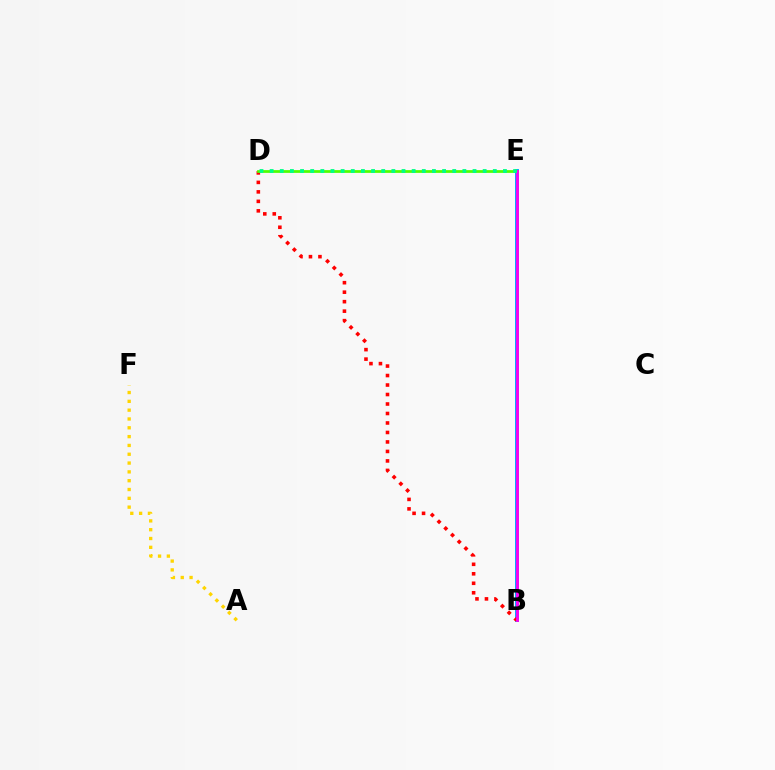{('B', 'E'): [{'color': '#3700ff', 'line_style': 'solid', 'thickness': 1.83}, {'color': '#009eff', 'line_style': 'solid', 'thickness': 2.79}, {'color': '#ff00ed', 'line_style': 'solid', 'thickness': 2.05}], ('A', 'F'): [{'color': '#ffd500', 'line_style': 'dotted', 'thickness': 2.4}], ('B', 'D'): [{'color': '#ff0000', 'line_style': 'dotted', 'thickness': 2.58}], ('D', 'E'): [{'color': '#4fff00', 'line_style': 'solid', 'thickness': 1.98}, {'color': '#00ff86', 'line_style': 'dotted', 'thickness': 2.76}]}